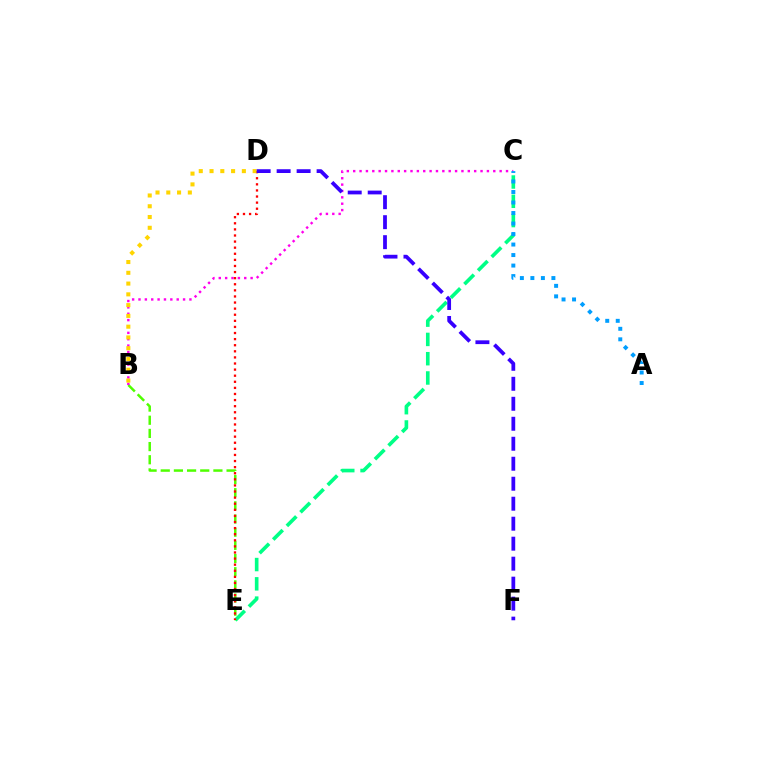{('C', 'E'): [{'color': '#00ff86', 'line_style': 'dashed', 'thickness': 2.62}], ('B', 'E'): [{'color': '#4fff00', 'line_style': 'dashed', 'thickness': 1.79}], ('B', 'C'): [{'color': '#ff00ed', 'line_style': 'dotted', 'thickness': 1.73}], ('D', 'E'): [{'color': '#ff0000', 'line_style': 'dotted', 'thickness': 1.66}], ('B', 'D'): [{'color': '#ffd500', 'line_style': 'dotted', 'thickness': 2.93}], ('D', 'F'): [{'color': '#3700ff', 'line_style': 'dashed', 'thickness': 2.72}], ('A', 'C'): [{'color': '#009eff', 'line_style': 'dotted', 'thickness': 2.86}]}